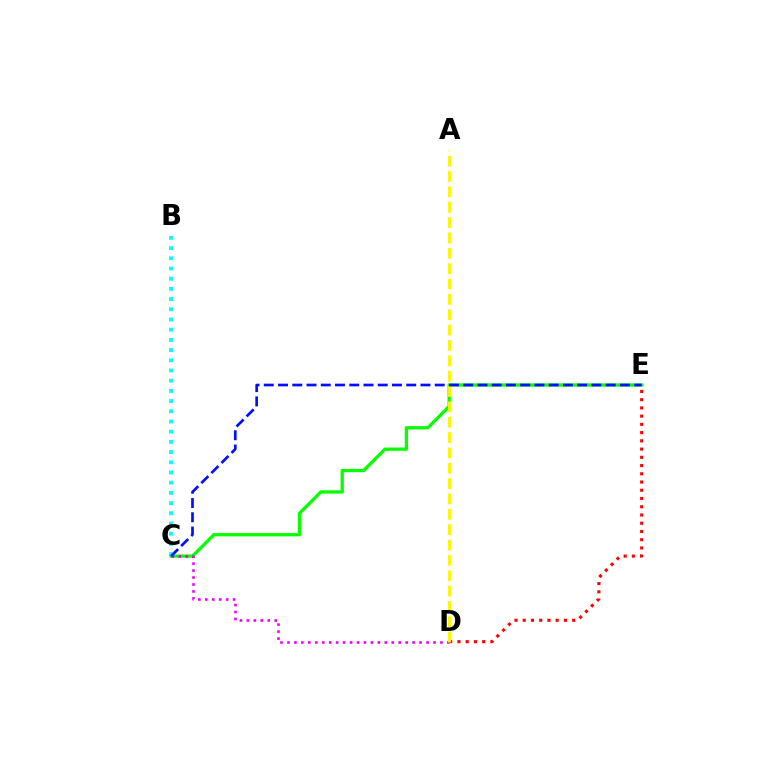{('D', 'E'): [{'color': '#ff0000', 'line_style': 'dotted', 'thickness': 2.24}], ('C', 'E'): [{'color': '#08ff00', 'line_style': 'solid', 'thickness': 2.37}, {'color': '#0010ff', 'line_style': 'dashed', 'thickness': 1.94}], ('C', 'D'): [{'color': '#ee00ff', 'line_style': 'dotted', 'thickness': 1.89}], ('A', 'D'): [{'color': '#fcf500', 'line_style': 'dashed', 'thickness': 2.09}], ('B', 'C'): [{'color': '#00fff6', 'line_style': 'dotted', 'thickness': 2.77}]}